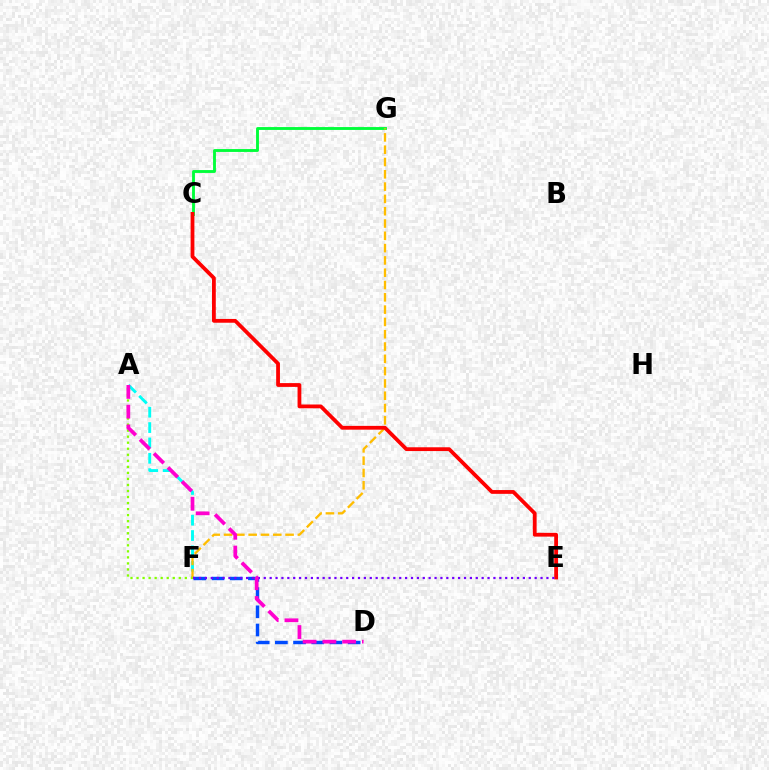{('A', 'F'): [{'color': '#00fff6', 'line_style': 'dashed', 'thickness': 2.09}, {'color': '#84ff00', 'line_style': 'dotted', 'thickness': 1.64}], ('C', 'G'): [{'color': '#00ff39', 'line_style': 'solid', 'thickness': 2.07}], ('F', 'G'): [{'color': '#ffbd00', 'line_style': 'dashed', 'thickness': 1.67}], ('C', 'E'): [{'color': '#ff0000', 'line_style': 'solid', 'thickness': 2.73}], ('D', 'F'): [{'color': '#004bff', 'line_style': 'dashed', 'thickness': 2.47}], ('E', 'F'): [{'color': '#7200ff', 'line_style': 'dotted', 'thickness': 1.6}], ('A', 'D'): [{'color': '#ff00cf', 'line_style': 'dashed', 'thickness': 2.69}]}